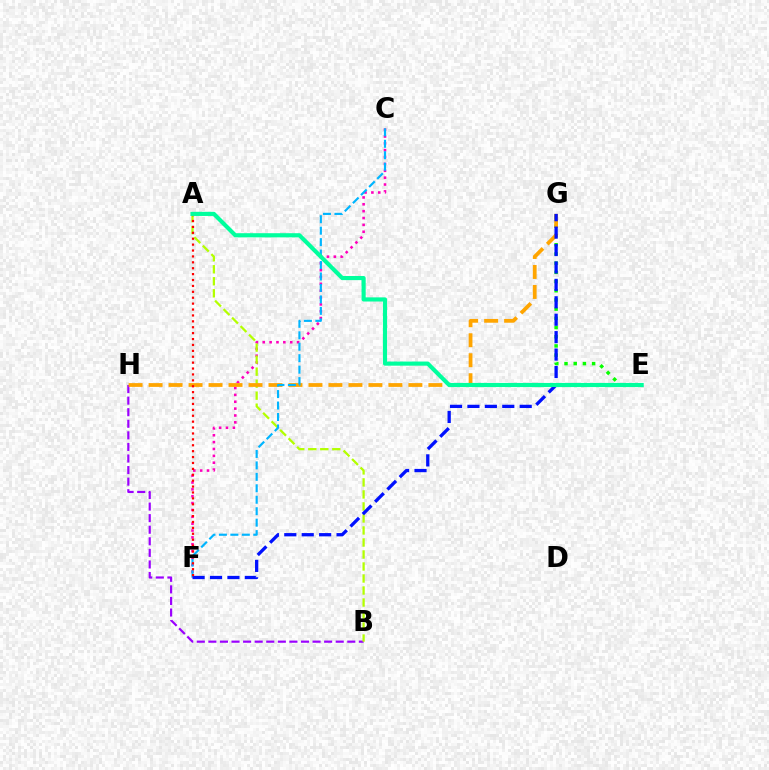{('C', 'F'): [{'color': '#ff00bd', 'line_style': 'dotted', 'thickness': 1.86}, {'color': '#00b5ff', 'line_style': 'dashed', 'thickness': 1.56}], ('B', 'H'): [{'color': '#9b00ff', 'line_style': 'dashed', 'thickness': 1.57}], ('A', 'B'): [{'color': '#b3ff00', 'line_style': 'dashed', 'thickness': 1.63}], ('E', 'G'): [{'color': '#08ff00', 'line_style': 'dotted', 'thickness': 2.5}], ('G', 'H'): [{'color': '#ffa500', 'line_style': 'dashed', 'thickness': 2.72}], ('F', 'G'): [{'color': '#0010ff', 'line_style': 'dashed', 'thickness': 2.37}], ('A', 'F'): [{'color': '#ff0000', 'line_style': 'dotted', 'thickness': 1.6}], ('A', 'E'): [{'color': '#00ff9d', 'line_style': 'solid', 'thickness': 2.98}]}